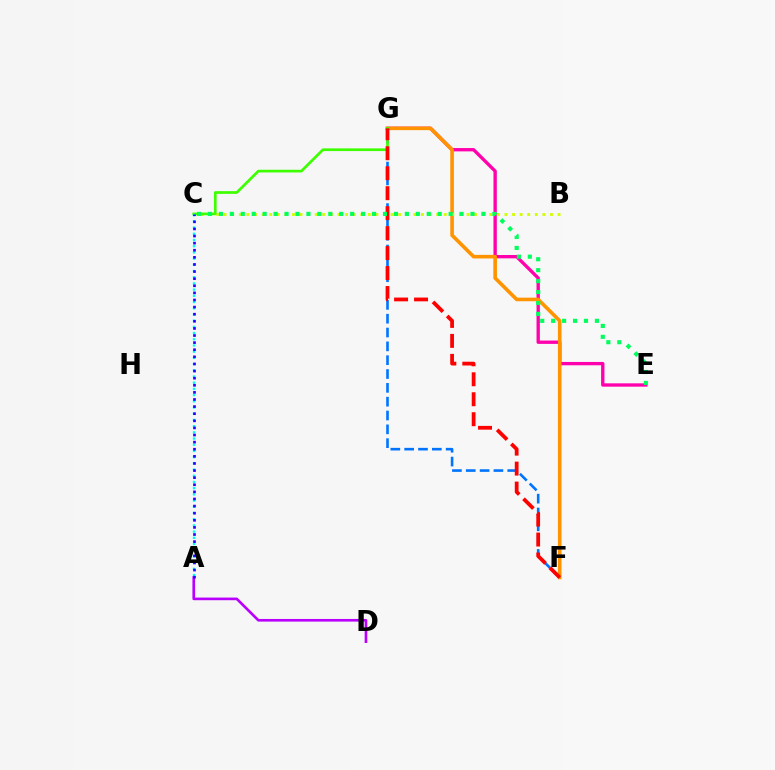{('E', 'G'): [{'color': '#ff00ac', 'line_style': 'solid', 'thickness': 2.4}], ('F', 'G'): [{'color': '#ff9400', 'line_style': 'solid', 'thickness': 2.6}, {'color': '#0074ff', 'line_style': 'dashed', 'thickness': 1.88}, {'color': '#ff0000', 'line_style': 'dashed', 'thickness': 2.71}], ('B', 'C'): [{'color': '#d1ff00', 'line_style': 'dotted', 'thickness': 2.06}], ('C', 'G'): [{'color': '#3dff00', 'line_style': 'solid', 'thickness': 1.94}], ('A', 'D'): [{'color': '#b900ff', 'line_style': 'solid', 'thickness': 1.91}], ('A', 'C'): [{'color': '#00fff6', 'line_style': 'dotted', 'thickness': 1.69}, {'color': '#2500ff', 'line_style': 'dotted', 'thickness': 1.93}], ('C', 'E'): [{'color': '#00ff5c', 'line_style': 'dotted', 'thickness': 2.97}]}